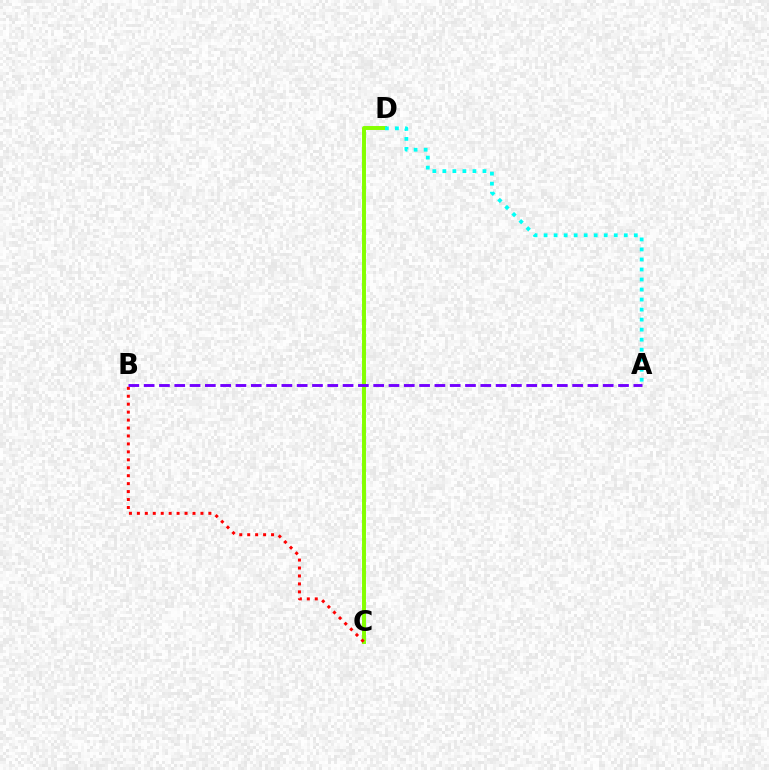{('C', 'D'): [{'color': '#84ff00', 'line_style': 'solid', 'thickness': 2.84}], ('B', 'C'): [{'color': '#ff0000', 'line_style': 'dotted', 'thickness': 2.16}], ('A', 'D'): [{'color': '#00fff6', 'line_style': 'dotted', 'thickness': 2.72}], ('A', 'B'): [{'color': '#7200ff', 'line_style': 'dashed', 'thickness': 2.08}]}